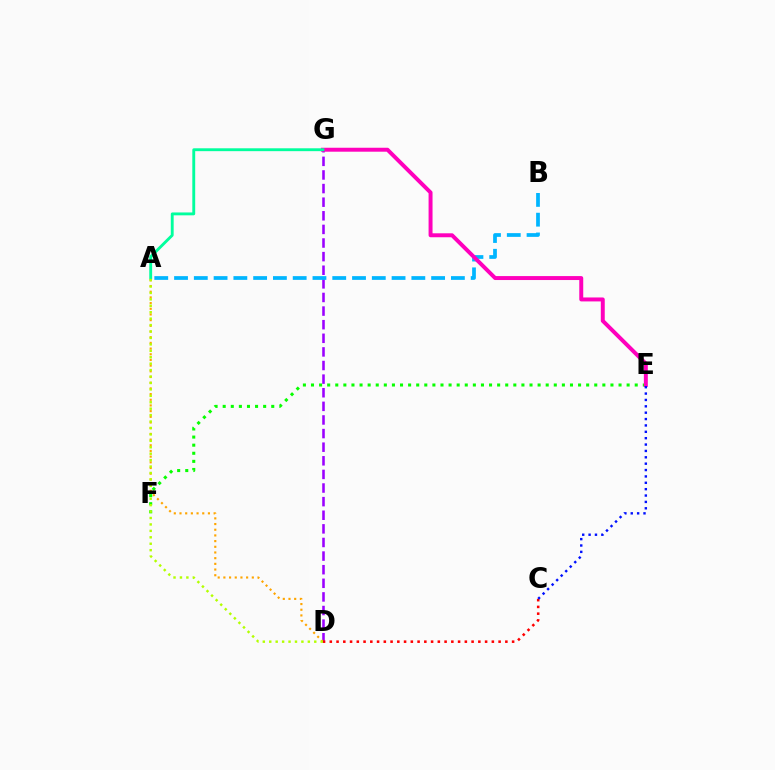{('D', 'G'): [{'color': '#9b00ff', 'line_style': 'dashed', 'thickness': 1.85}], ('A', 'D'): [{'color': '#ffa500', 'line_style': 'dotted', 'thickness': 1.55}, {'color': '#b3ff00', 'line_style': 'dotted', 'thickness': 1.75}], ('E', 'F'): [{'color': '#08ff00', 'line_style': 'dotted', 'thickness': 2.2}], ('C', 'D'): [{'color': '#ff0000', 'line_style': 'dotted', 'thickness': 1.83}], ('A', 'B'): [{'color': '#00b5ff', 'line_style': 'dashed', 'thickness': 2.69}], ('E', 'G'): [{'color': '#ff00bd', 'line_style': 'solid', 'thickness': 2.85}], ('A', 'G'): [{'color': '#00ff9d', 'line_style': 'solid', 'thickness': 2.07}], ('C', 'E'): [{'color': '#0010ff', 'line_style': 'dotted', 'thickness': 1.73}]}